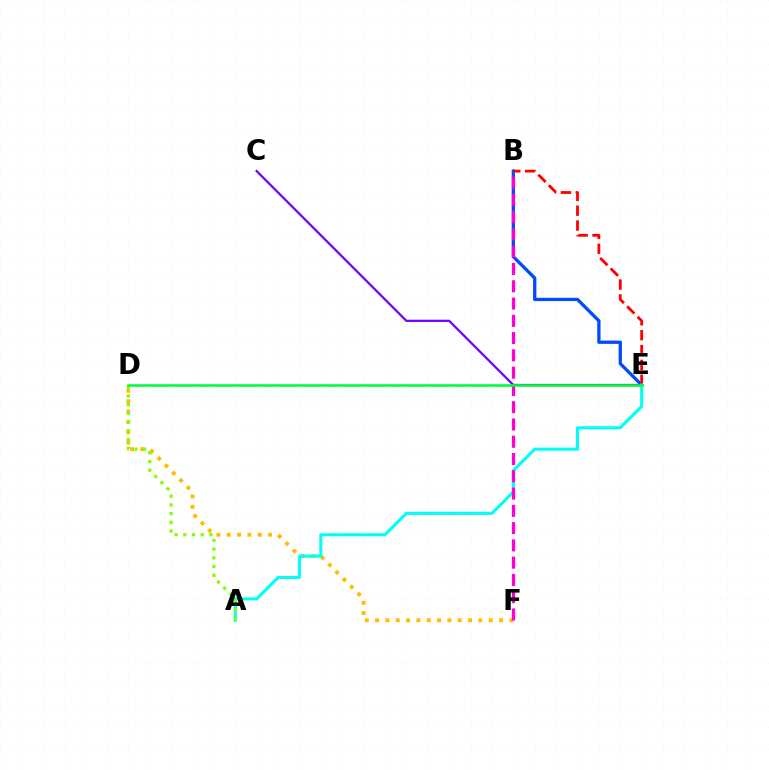{('B', 'E'): [{'color': '#004bff', 'line_style': 'solid', 'thickness': 2.37}, {'color': '#ff0000', 'line_style': 'dashed', 'thickness': 2.02}], ('C', 'E'): [{'color': '#7200ff', 'line_style': 'solid', 'thickness': 1.61}], ('D', 'F'): [{'color': '#ffbd00', 'line_style': 'dotted', 'thickness': 2.81}], ('A', 'E'): [{'color': '#00fff6', 'line_style': 'solid', 'thickness': 2.21}], ('B', 'F'): [{'color': '#ff00cf', 'line_style': 'dashed', 'thickness': 2.35}], ('A', 'D'): [{'color': '#84ff00', 'line_style': 'dotted', 'thickness': 2.36}], ('D', 'E'): [{'color': '#00ff39', 'line_style': 'solid', 'thickness': 1.86}]}